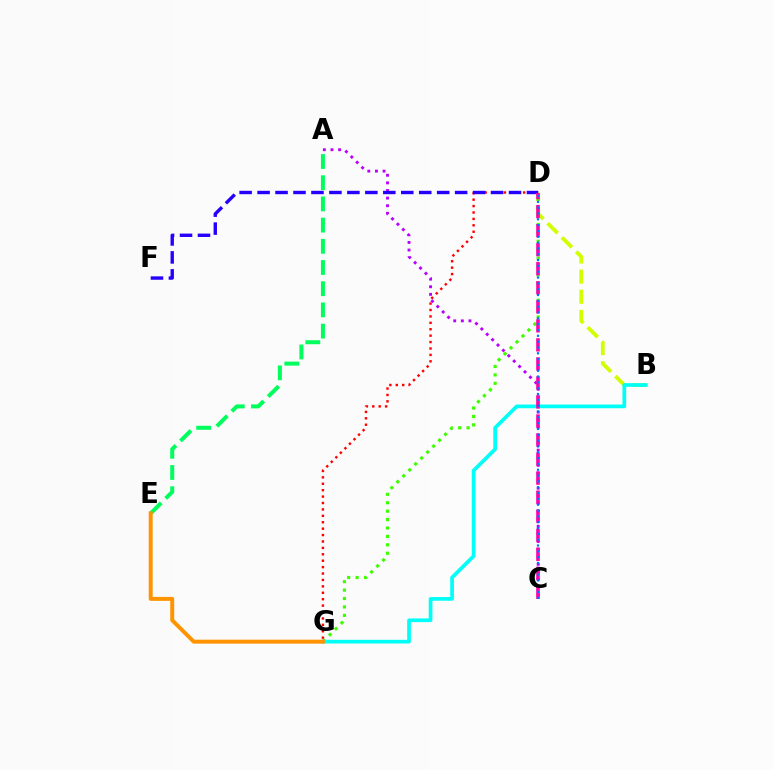{('D', 'G'): [{'color': '#ff0000', 'line_style': 'dotted', 'thickness': 1.74}, {'color': '#3dff00', 'line_style': 'dotted', 'thickness': 2.29}], ('B', 'D'): [{'color': '#d1ff00', 'line_style': 'dashed', 'thickness': 2.73}], ('A', 'E'): [{'color': '#00ff5c', 'line_style': 'dashed', 'thickness': 2.88}], ('A', 'C'): [{'color': '#b900ff', 'line_style': 'dotted', 'thickness': 2.07}], ('D', 'F'): [{'color': '#2500ff', 'line_style': 'dashed', 'thickness': 2.44}], ('B', 'G'): [{'color': '#00fff6', 'line_style': 'solid', 'thickness': 2.66}], ('E', 'G'): [{'color': '#ff9400', 'line_style': 'solid', 'thickness': 2.85}], ('C', 'D'): [{'color': '#ff00ac', 'line_style': 'dashed', 'thickness': 2.59}, {'color': '#0074ff', 'line_style': 'dotted', 'thickness': 1.58}]}